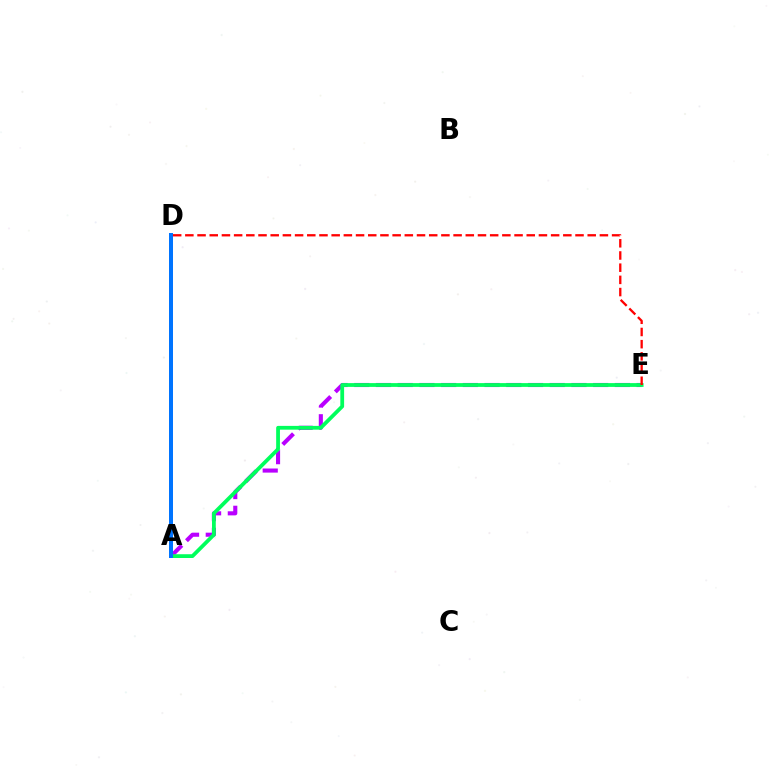{('A', 'D'): [{'color': '#d1ff00', 'line_style': 'dotted', 'thickness': 2.63}, {'color': '#0074ff', 'line_style': 'solid', 'thickness': 2.88}], ('A', 'E'): [{'color': '#b900ff', 'line_style': 'dashed', 'thickness': 2.95}, {'color': '#00ff5c', 'line_style': 'solid', 'thickness': 2.72}], ('D', 'E'): [{'color': '#ff0000', 'line_style': 'dashed', 'thickness': 1.66}]}